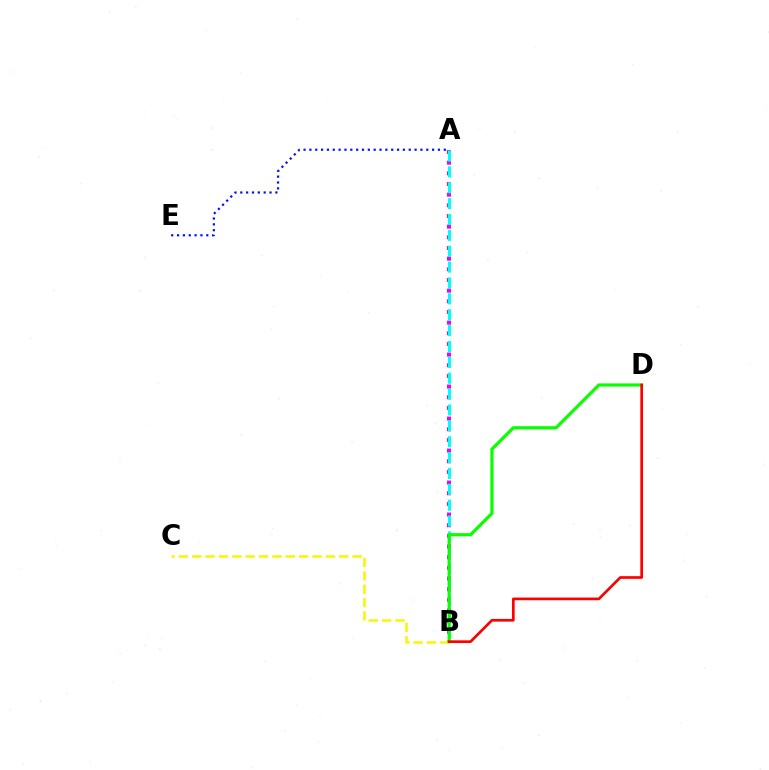{('A', 'B'): [{'color': '#ee00ff', 'line_style': 'dotted', 'thickness': 2.9}, {'color': '#00fff6', 'line_style': 'dashed', 'thickness': 2.16}], ('A', 'E'): [{'color': '#0010ff', 'line_style': 'dotted', 'thickness': 1.59}], ('B', 'C'): [{'color': '#fcf500', 'line_style': 'dashed', 'thickness': 1.82}], ('B', 'D'): [{'color': '#08ff00', 'line_style': 'solid', 'thickness': 2.29}, {'color': '#ff0000', 'line_style': 'solid', 'thickness': 1.93}]}